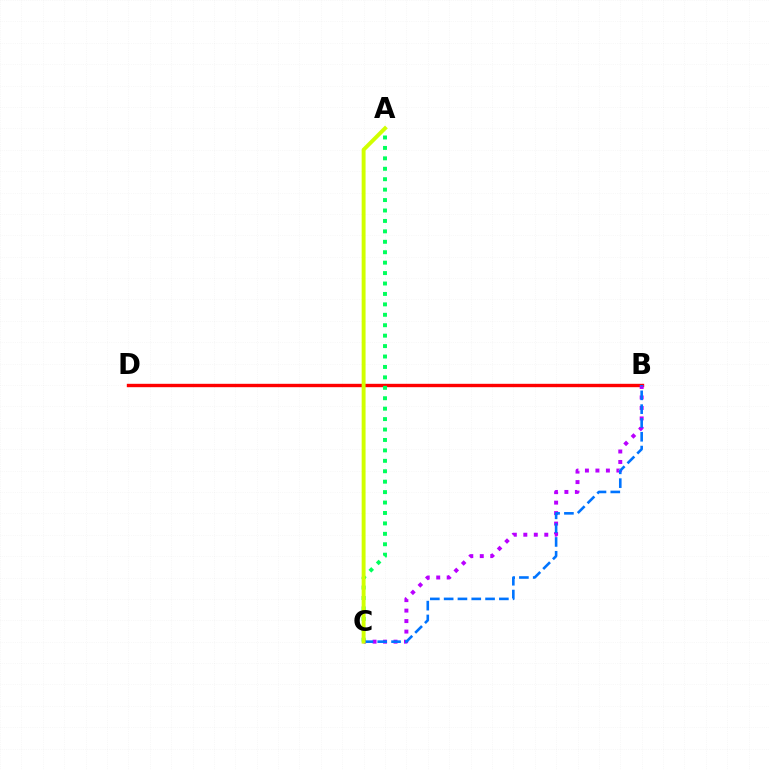{('B', 'D'): [{'color': '#ff0000', 'line_style': 'solid', 'thickness': 2.43}], ('B', 'C'): [{'color': '#b900ff', 'line_style': 'dotted', 'thickness': 2.85}, {'color': '#0074ff', 'line_style': 'dashed', 'thickness': 1.88}], ('A', 'C'): [{'color': '#00ff5c', 'line_style': 'dotted', 'thickness': 2.83}, {'color': '#d1ff00', 'line_style': 'solid', 'thickness': 2.82}]}